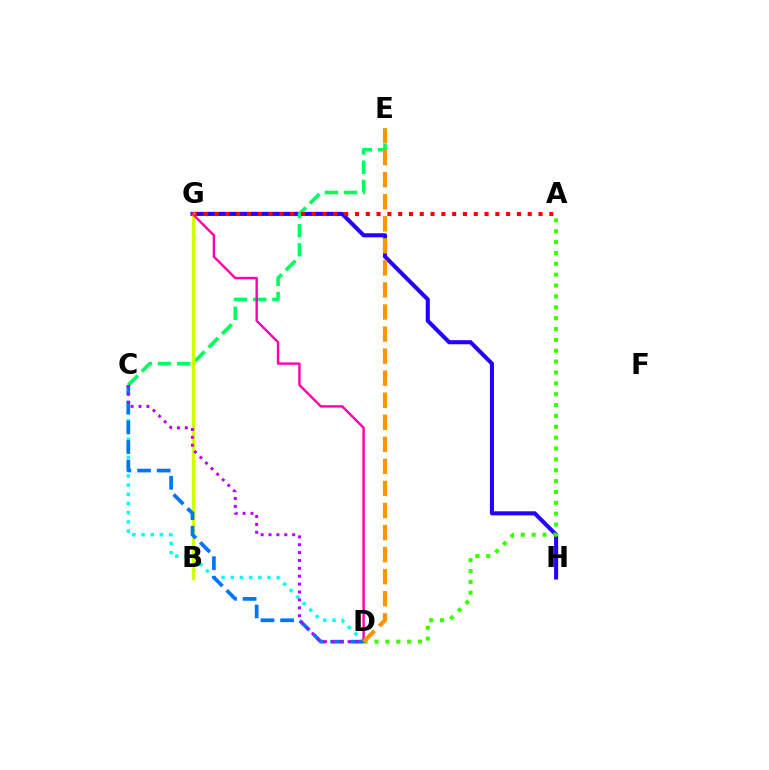{('G', 'H'): [{'color': '#2500ff', 'line_style': 'solid', 'thickness': 2.94}], ('C', 'D'): [{'color': '#00fff6', 'line_style': 'dotted', 'thickness': 2.5}, {'color': '#0074ff', 'line_style': 'dashed', 'thickness': 2.67}, {'color': '#b900ff', 'line_style': 'dotted', 'thickness': 2.14}], ('A', 'D'): [{'color': '#3dff00', 'line_style': 'dotted', 'thickness': 2.95}], ('C', 'E'): [{'color': '#00ff5c', 'line_style': 'dashed', 'thickness': 2.61}], ('A', 'G'): [{'color': '#ff0000', 'line_style': 'dotted', 'thickness': 2.93}], ('B', 'G'): [{'color': '#d1ff00', 'line_style': 'solid', 'thickness': 2.38}], ('D', 'G'): [{'color': '#ff00ac', 'line_style': 'solid', 'thickness': 1.73}], ('D', 'E'): [{'color': '#ff9400', 'line_style': 'dashed', 'thickness': 3.0}]}